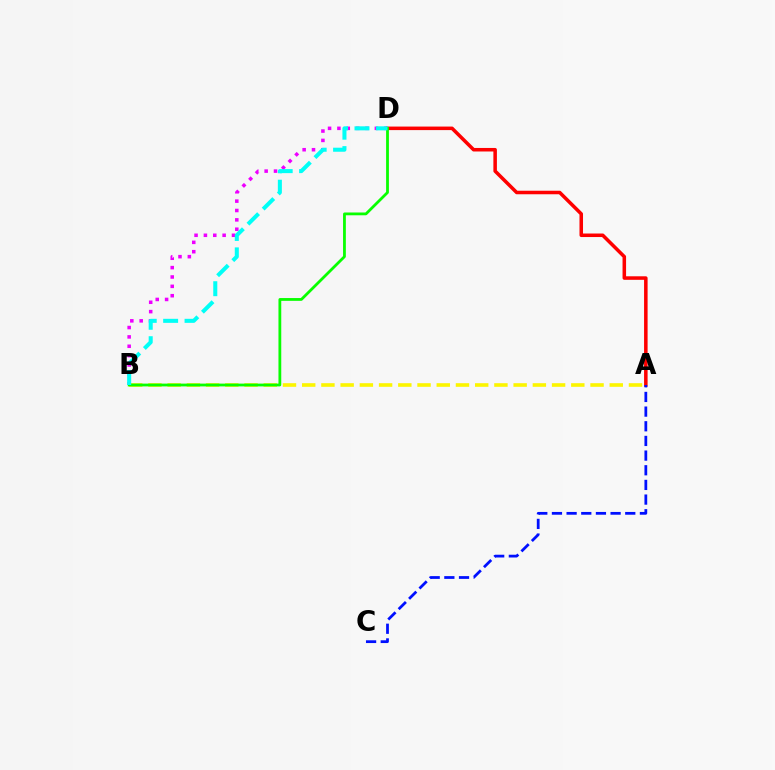{('A', 'D'): [{'color': '#ff0000', 'line_style': 'solid', 'thickness': 2.54}], ('A', 'B'): [{'color': '#fcf500', 'line_style': 'dashed', 'thickness': 2.61}], ('B', 'D'): [{'color': '#ee00ff', 'line_style': 'dotted', 'thickness': 2.54}, {'color': '#08ff00', 'line_style': 'solid', 'thickness': 2.01}, {'color': '#00fff6', 'line_style': 'dashed', 'thickness': 2.91}], ('A', 'C'): [{'color': '#0010ff', 'line_style': 'dashed', 'thickness': 1.99}]}